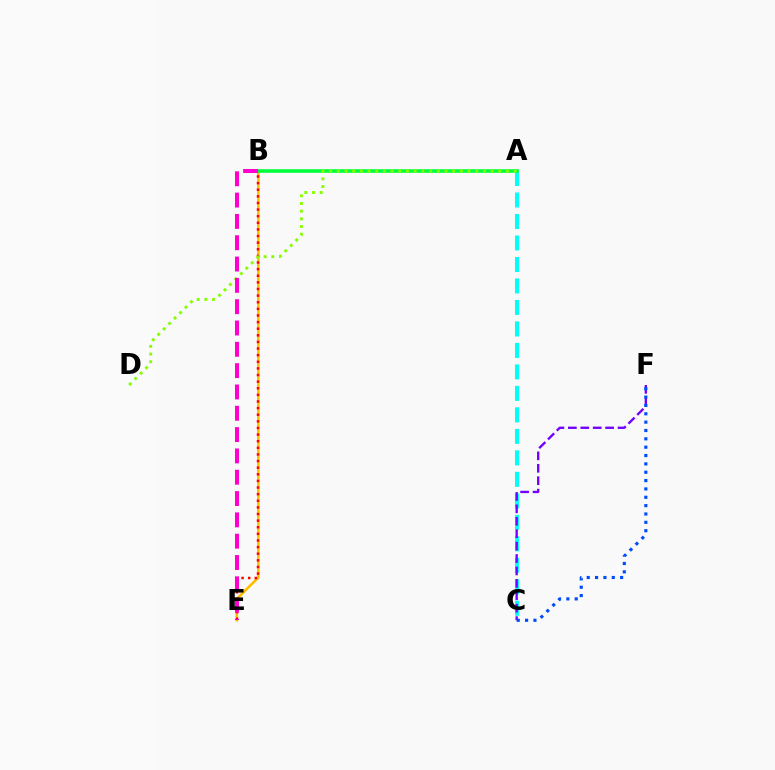{('B', 'E'): [{'color': '#ffbd00', 'line_style': 'solid', 'thickness': 1.88}, {'color': '#ff0000', 'line_style': 'dotted', 'thickness': 1.8}, {'color': '#ff00cf', 'line_style': 'dashed', 'thickness': 2.9}], ('A', 'C'): [{'color': '#00fff6', 'line_style': 'dashed', 'thickness': 2.92}], ('A', 'B'): [{'color': '#00ff39', 'line_style': 'solid', 'thickness': 2.58}], ('C', 'F'): [{'color': '#7200ff', 'line_style': 'dashed', 'thickness': 1.69}, {'color': '#004bff', 'line_style': 'dotted', 'thickness': 2.27}], ('A', 'D'): [{'color': '#84ff00', 'line_style': 'dotted', 'thickness': 2.09}]}